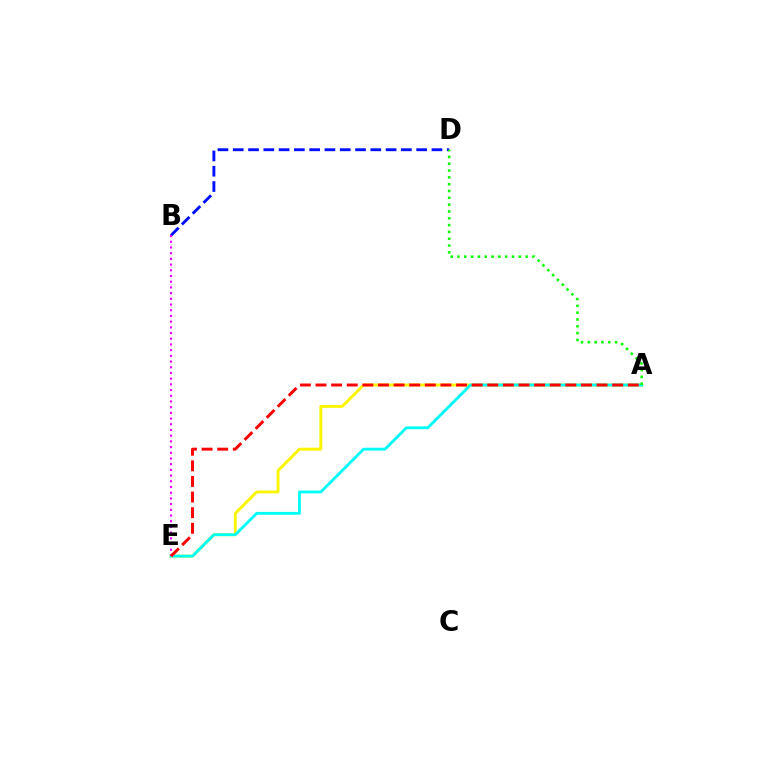{('A', 'E'): [{'color': '#fcf500', 'line_style': 'solid', 'thickness': 2.09}, {'color': '#00fff6', 'line_style': 'solid', 'thickness': 2.05}, {'color': '#ff0000', 'line_style': 'dashed', 'thickness': 2.12}], ('B', 'D'): [{'color': '#0010ff', 'line_style': 'dashed', 'thickness': 2.08}], ('A', 'D'): [{'color': '#08ff00', 'line_style': 'dotted', 'thickness': 1.85}], ('B', 'E'): [{'color': '#ee00ff', 'line_style': 'dotted', 'thickness': 1.55}]}